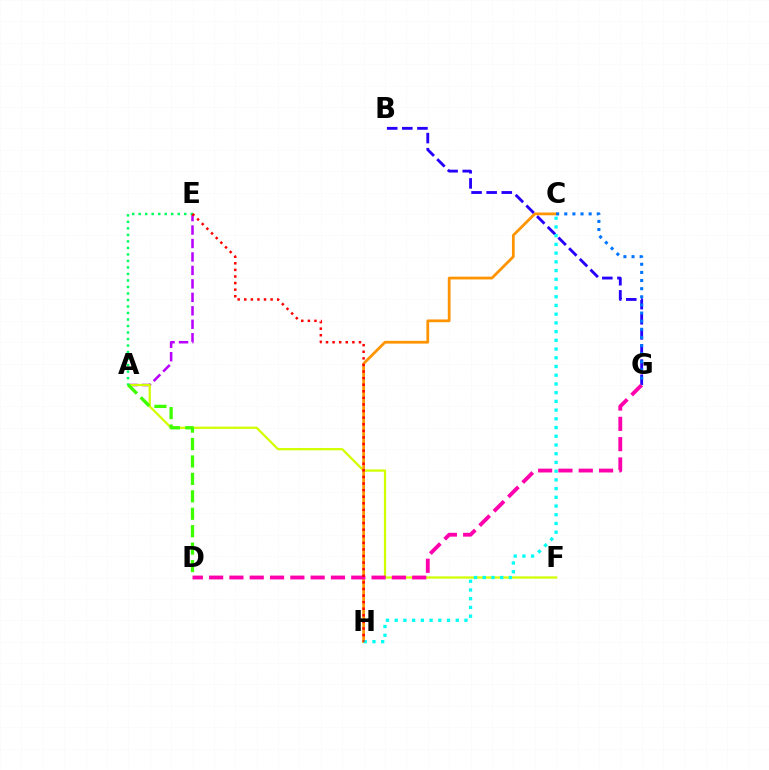{('A', 'E'): [{'color': '#b900ff', 'line_style': 'dashed', 'thickness': 1.83}, {'color': '#00ff5c', 'line_style': 'dotted', 'thickness': 1.77}], ('A', 'F'): [{'color': '#d1ff00', 'line_style': 'solid', 'thickness': 1.63}], ('C', 'H'): [{'color': '#ff9400', 'line_style': 'solid', 'thickness': 1.99}, {'color': '#00fff6', 'line_style': 'dotted', 'thickness': 2.37}], ('A', 'D'): [{'color': '#3dff00', 'line_style': 'dashed', 'thickness': 2.37}], ('B', 'G'): [{'color': '#2500ff', 'line_style': 'dashed', 'thickness': 2.05}], ('D', 'G'): [{'color': '#ff00ac', 'line_style': 'dashed', 'thickness': 2.76}], ('E', 'H'): [{'color': '#ff0000', 'line_style': 'dotted', 'thickness': 1.79}], ('C', 'G'): [{'color': '#0074ff', 'line_style': 'dotted', 'thickness': 2.21}]}